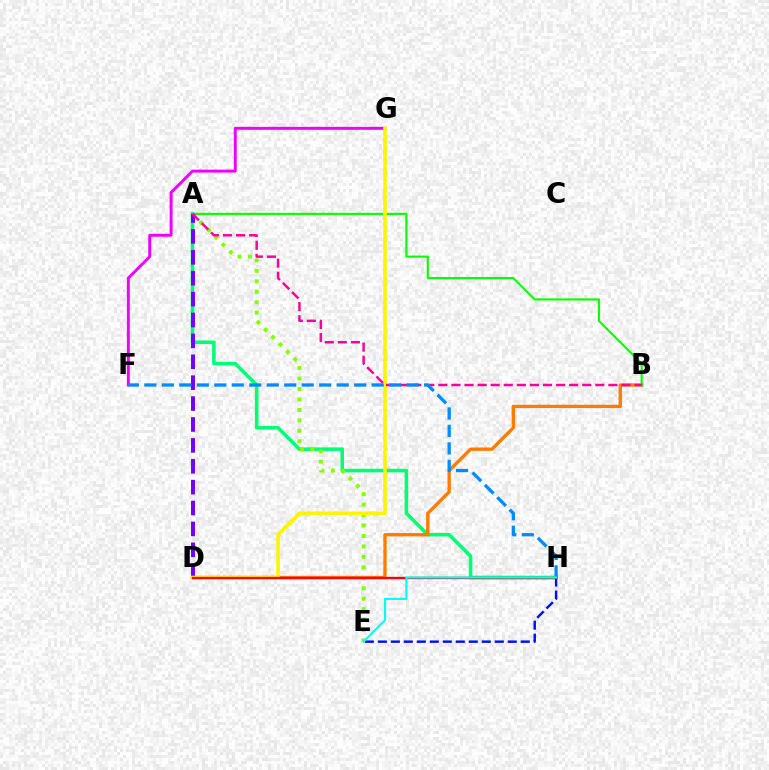{('A', 'H'): [{'color': '#00ff74', 'line_style': 'solid', 'thickness': 2.57}], ('A', 'E'): [{'color': '#84ff00', 'line_style': 'dotted', 'thickness': 2.84}], ('F', 'G'): [{'color': '#ee00ff', 'line_style': 'solid', 'thickness': 2.12}], ('E', 'H'): [{'color': '#0010ff', 'line_style': 'dashed', 'thickness': 1.77}, {'color': '#00fff6', 'line_style': 'solid', 'thickness': 1.53}], ('B', 'D'): [{'color': '#ff7c00', 'line_style': 'solid', 'thickness': 2.39}], ('A', 'B'): [{'color': '#08ff00', 'line_style': 'solid', 'thickness': 1.53}, {'color': '#ff0094', 'line_style': 'dashed', 'thickness': 1.78}], ('A', 'D'): [{'color': '#7200ff', 'line_style': 'dashed', 'thickness': 2.84}], ('D', 'G'): [{'color': '#fcf500', 'line_style': 'solid', 'thickness': 2.57}], ('D', 'H'): [{'color': '#ff0000', 'line_style': 'solid', 'thickness': 1.68}], ('F', 'H'): [{'color': '#008cff', 'line_style': 'dashed', 'thickness': 2.38}]}